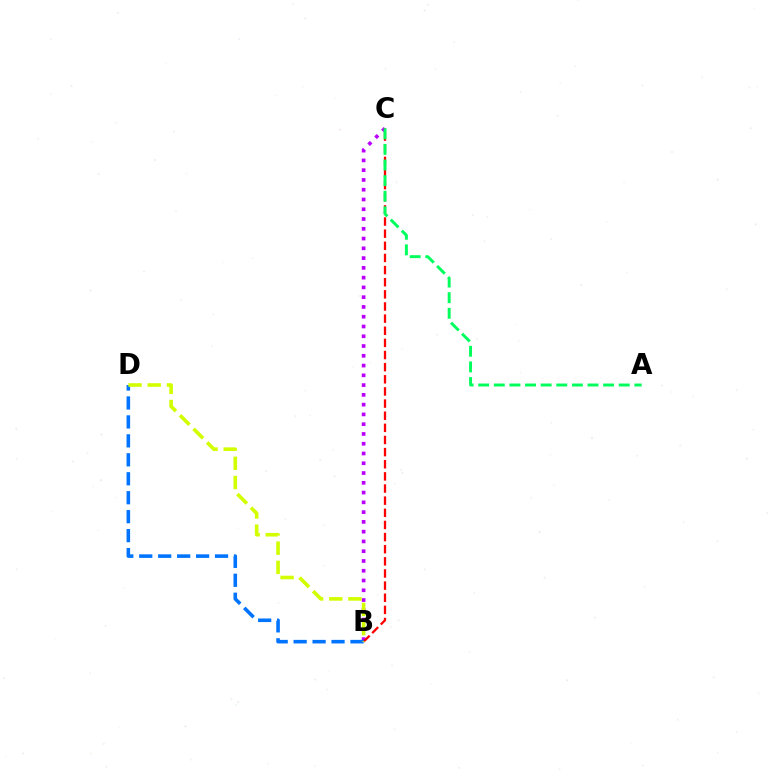{('B', 'C'): [{'color': '#b900ff', 'line_style': 'dotted', 'thickness': 2.65}, {'color': '#ff0000', 'line_style': 'dashed', 'thickness': 1.65}], ('B', 'D'): [{'color': '#0074ff', 'line_style': 'dashed', 'thickness': 2.57}, {'color': '#d1ff00', 'line_style': 'dashed', 'thickness': 2.61}], ('A', 'C'): [{'color': '#00ff5c', 'line_style': 'dashed', 'thickness': 2.12}]}